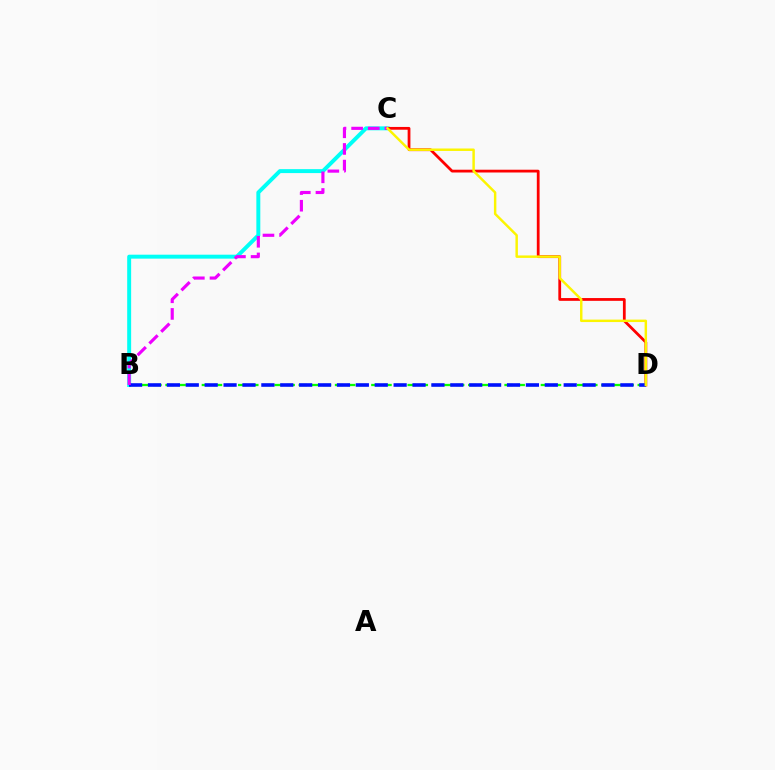{('B', 'C'): [{'color': '#00fff6', 'line_style': 'solid', 'thickness': 2.84}, {'color': '#ee00ff', 'line_style': 'dashed', 'thickness': 2.26}], ('B', 'D'): [{'color': '#08ff00', 'line_style': 'dashed', 'thickness': 1.64}, {'color': '#0010ff', 'line_style': 'dashed', 'thickness': 2.57}], ('C', 'D'): [{'color': '#ff0000', 'line_style': 'solid', 'thickness': 2.0}, {'color': '#fcf500', 'line_style': 'solid', 'thickness': 1.77}]}